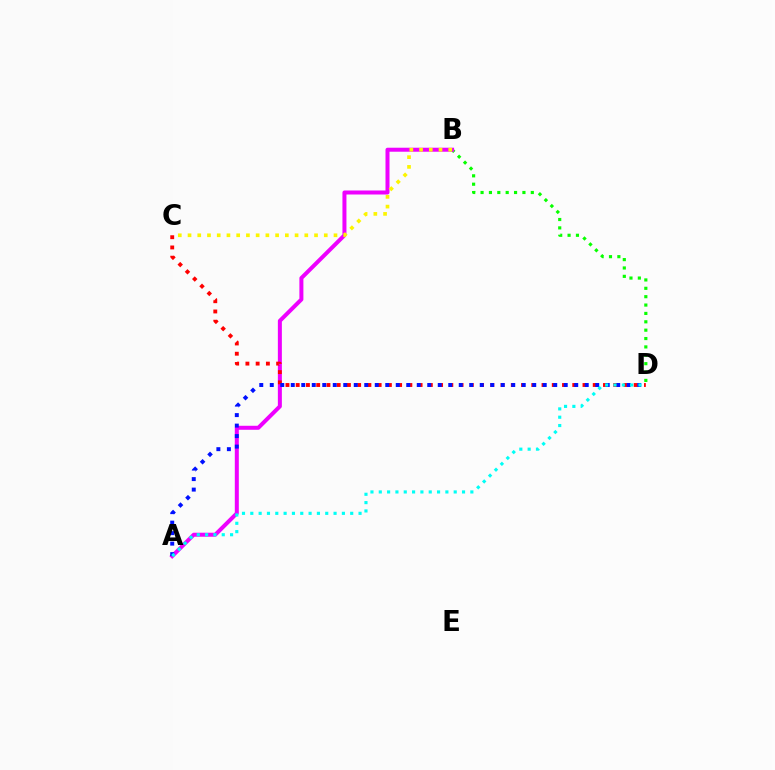{('B', 'D'): [{'color': '#08ff00', 'line_style': 'dotted', 'thickness': 2.27}], ('A', 'B'): [{'color': '#ee00ff', 'line_style': 'solid', 'thickness': 2.88}], ('C', 'D'): [{'color': '#ff0000', 'line_style': 'dotted', 'thickness': 2.78}], ('B', 'C'): [{'color': '#fcf500', 'line_style': 'dotted', 'thickness': 2.64}], ('A', 'D'): [{'color': '#0010ff', 'line_style': 'dotted', 'thickness': 2.85}, {'color': '#00fff6', 'line_style': 'dotted', 'thickness': 2.26}]}